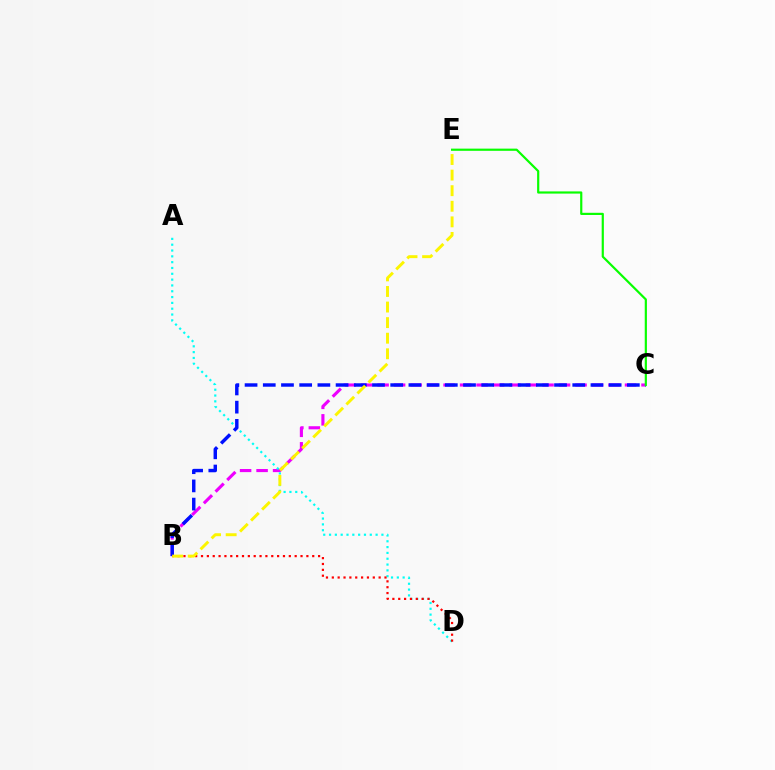{('B', 'C'): [{'color': '#ee00ff', 'line_style': 'dashed', 'thickness': 2.24}, {'color': '#0010ff', 'line_style': 'dashed', 'thickness': 2.47}], ('A', 'D'): [{'color': '#00fff6', 'line_style': 'dotted', 'thickness': 1.58}], ('B', 'D'): [{'color': '#ff0000', 'line_style': 'dotted', 'thickness': 1.59}], ('B', 'E'): [{'color': '#fcf500', 'line_style': 'dashed', 'thickness': 2.12}], ('C', 'E'): [{'color': '#08ff00', 'line_style': 'solid', 'thickness': 1.57}]}